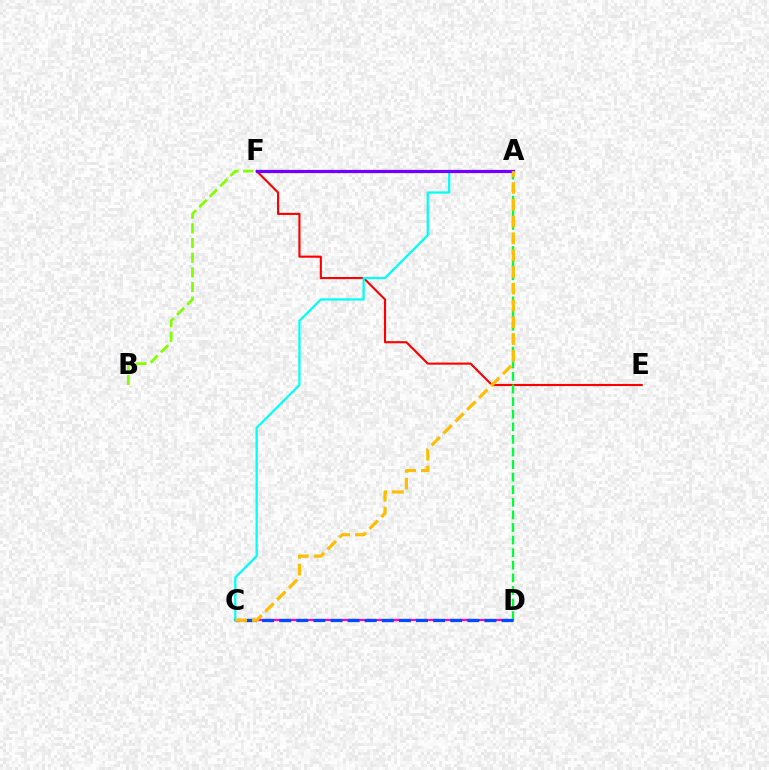{('E', 'F'): [{'color': '#ff0000', 'line_style': 'solid', 'thickness': 1.53}], ('C', 'D'): [{'color': '#ff00cf', 'line_style': 'solid', 'thickness': 1.59}, {'color': '#004bff', 'line_style': 'dashed', 'thickness': 2.32}], ('B', 'F'): [{'color': '#84ff00', 'line_style': 'dashed', 'thickness': 1.99}], ('A', 'D'): [{'color': '#00ff39', 'line_style': 'dashed', 'thickness': 1.71}], ('A', 'C'): [{'color': '#00fff6', 'line_style': 'solid', 'thickness': 1.62}, {'color': '#ffbd00', 'line_style': 'dashed', 'thickness': 2.28}], ('A', 'F'): [{'color': '#7200ff', 'line_style': 'solid', 'thickness': 2.32}]}